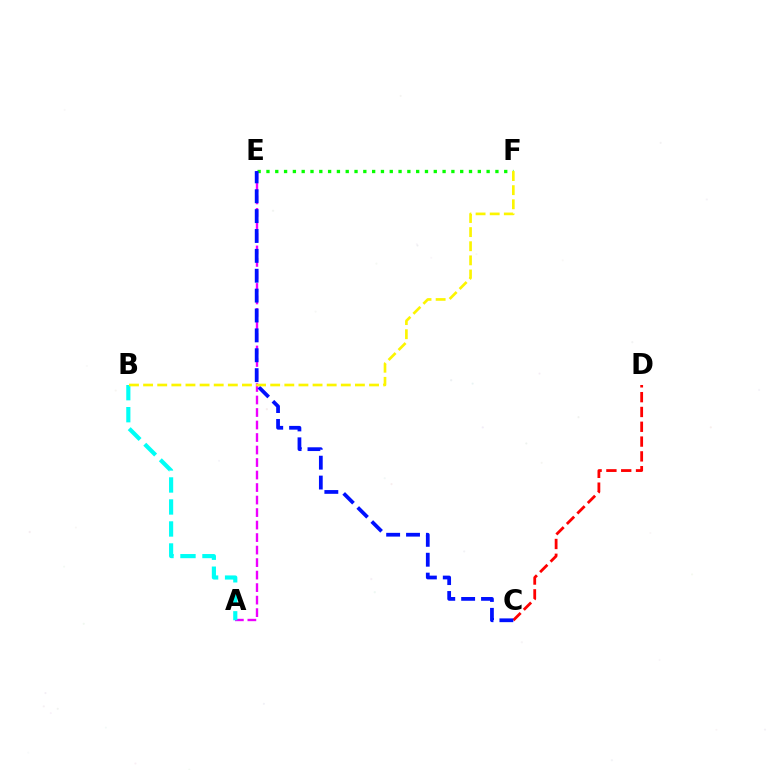{('E', 'F'): [{'color': '#08ff00', 'line_style': 'dotted', 'thickness': 2.39}], ('A', 'E'): [{'color': '#ee00ff', 'line_style': 'dashed', 'thickness': 1.7}], ('C', 'D'): [{'color': '#ff0000', 'line_style': 'dashed', 'thickness': 2.01}], ('A', 'B'): [{'color': '#00fff6', 'line_style': 'dashed', 'thickness': 2.99}], ('C', 'E'): [{'color': '#0010ff', 'line_style': 'dashed', 'thickness': 2.7}], ('B', 'F'): [{'color': '#fcf500', 'line_style': 'dashed', 'thickness': 1.92}]}